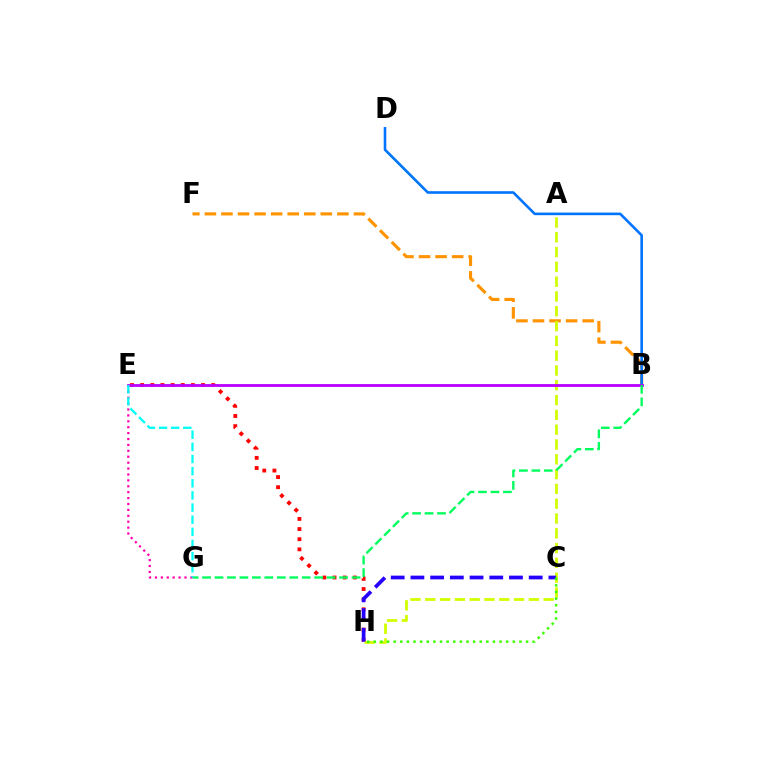{('B', 'F'): [{'color': '#ff9400', 'line_style': 'dashed', 'thickness': 2.25}], ('B', 'D'): [{'color': '#0074ff', 'line_style': 'solid', 'thickness': 1.88}], ('E', 'H'): [{'color': '#ff0000', 'line_style': 'dotted', 'thickness': 2.76}], ('A', 'H'): [{'color': '#d1ff00', 'line_style': 'dashed', 'thickness': 2.01}], ('B', 'E'): [{'color': '#b900ff', 'line_style': 'solid', 'thickness': 2.02}], ('C', 'H'): [{'color': '#2500ff', 'line_style': 'dashed', 'thickness': 2.68}, {'color': '#3dff00', 'line_style': 'dotted', 'thickness': 1.8}], ('B', 'G'): [{'color': '#00ff5c', 'line_style': 'dashed', 'thickness': 1.69}], ('E', 'G'): [{'color': '#ff00ac', 'line_style': 'dotted', 'thickness': 1.6}, {'color': '#00fff6', 'line_style': 'dashed', 'thickness': 1.65}]}